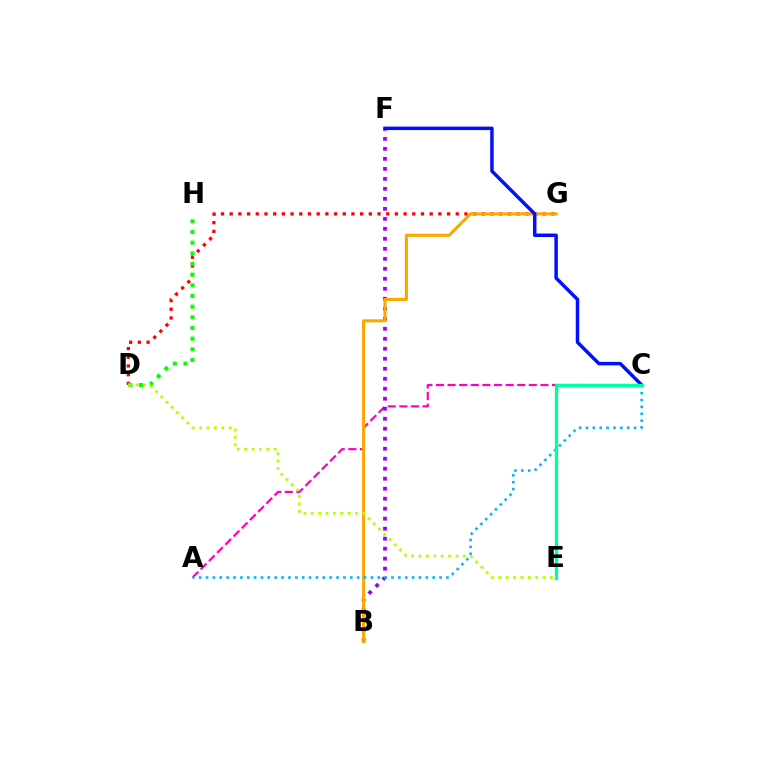{('D', 'G'): [{'color': '#ff0000', 'line_style': 'dotted', 'thickness': 2.36}], ('A', 'C'): [{'color': '#ff00bd', 'line_style': 'dashed', 'thickness': 1.58}, {'color': '#00b5ff', 'line_style': 'dotted', 'thickness': 1.87}], ('D', 'H'): [{'color': '#08ff00', 'line_style': 'dotted', 'thickness': 2.9}], ('B', 'F'): [{'color': '#9b00ff', 'line_style': 'dotted', 'thickness': 2.72}], ('B', 'G'): [{'color': '#ffa500', 'line_style': 'solid', 'thickness': 2.2}], ('C', 'F'): [{'color': '#0010ff', 'line_style': 'solid', 'thickness': 2.5}], ('D', 'E'): [{'color': '#b3ff00', 'line_style': 'dotted', 'thickness': 2.01}], ('C', 'E'): [{'color': '#00ff9d', 'line_style': 'solid', 'thickness': 2.38}]}